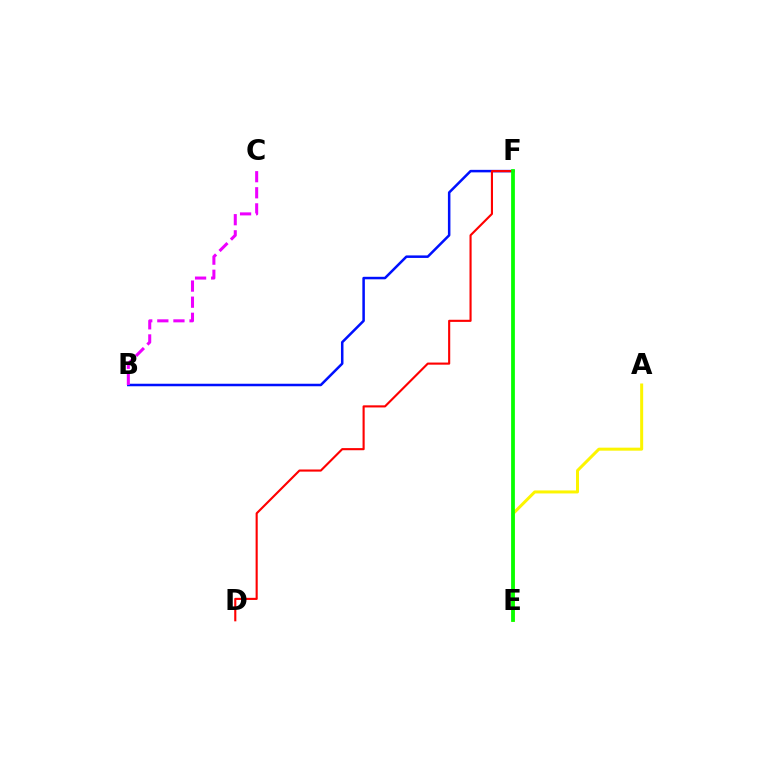{('A', 'E'): [{'color': '#fcf500', 'line_style': 'solid', 'thickness': 2.16}], ('B', 'F'): [{'color': '#0010ff', 'line_style': 'solid', 'thickness': 1.81}], ('D', 'F'): [{'color': '#ff0000', 'line_style': 'solid', 'thickness': 1.53}], ('E', 'F'): [{'color': '#00fff6', 'line_style': 'solid', 'thickness': 1.57}, {'color': '#08ff00', 'line_style': 'solid', 'thickness': 2.7}], ('B', 'C'): [{'color': '#ee00ff', 'line_style': 'dashed', 'thickness': 2.19}]}